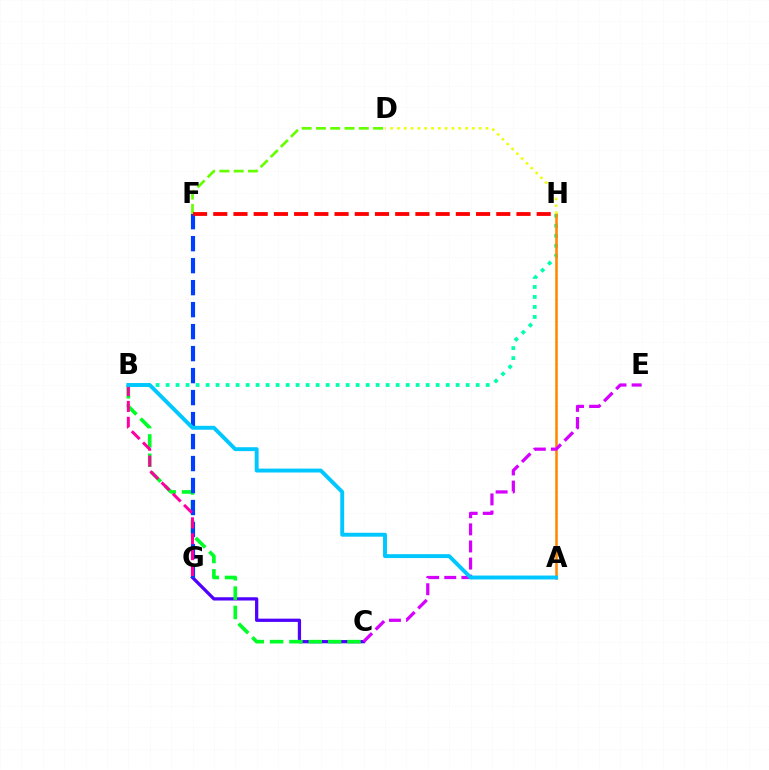{('C', 'G'): [{'color': '#4f00ff', 'line_style': 'solid', 'thickness': 2.34}], ('B', 'H'): [{'color': '#00ffaf', 'line_style': 'dotted', 'thickness': 2.72}], ('A', 'H'): [{'color': '#ff8800', 'line_style': 'solid', 'thickness': 1.86}], ('D', 'H'): [{'color': '#eeff00', 'line_style': 'dotted', 'thickness': 1.85}], ('B', 'C'): [{'color': '#00ff27', 'line_style': 'dashed', 'thickness': 2.63}], ('F', 'G'): [{'color': '#003fff', 'line_style': 'dashed', 'thickness': 2.99}], ('D', 'F'): [{'color': '#66ff00', 'line_style': 'dashed', 'thickness': 1.94}], ('F', 'H'): [{'color': '#ff0000', 'line_style': 'dashed', 'thickness': 2.75}], ('B', 'G'): [{'color': '#ff00a0', 'line_style': 'dashed', 'thickness': 2.16}], ('C', 'E'): [{'color': '#d600ff', 'line_style': 'dashed', 'thickness': 2.32}], ('A', 'B'): [{'color': '#00c7ff', 'line_style': 'solid', 'thickness': 2.82}]}